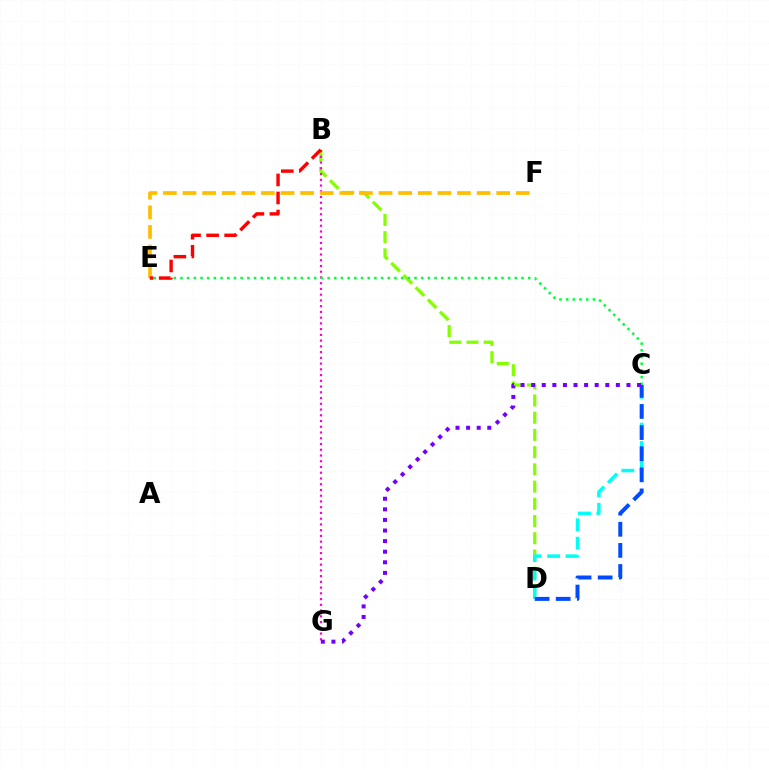{('B', 'D'): [{'color': '#84ff00', 'line_style': 'dashed', 'thickness': 2.34}], ('B', 'G'): [{'color': '#ff00cf', 'line_style': 'dotted', 'thickness': 1.56}], ('E', 'F'): [{'color': '#ffbd00', 'line_style': 'dashed', 'thickness': 2.66}], ('C', 'D'): [{'color': '#00fff6', 'line_style': 'dashed', 'thickness': 2.5}, {'color': '#004bff', 'line_style': 'dashed', 'thickness': 2.87}], ('C', 'E'): [{'color': '#00ff39', 'line_style': 'dotted', 'thickness': 1.82}], ('C', 'G'): [{'color': '#7200ff', 'line_style': 'dotted', 'thickness': 2.88}], ('B', 'E'): [{'color': '#ff0000', 'line_style': 'dashed', 'thickness': 2.45}]}